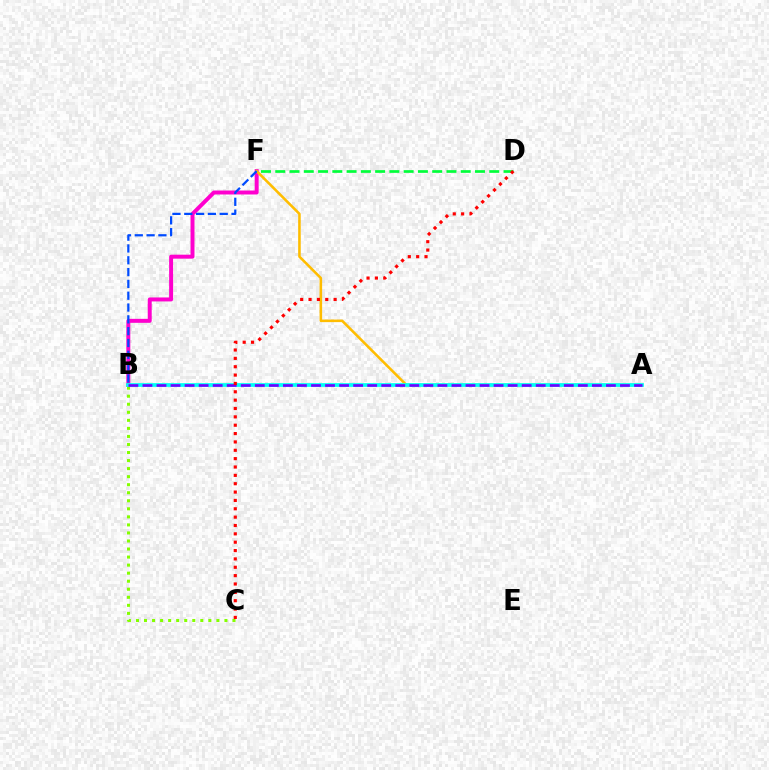{('D', 'F'): [{'color': '#00ff39', 'line_style': 'dashed', 'thickness': 1.94}], ('B', 'C'): [{'color': '#84ff00', 'line_style': 'dotted', 'thickness': 2.19}], ('B', 'F'): [{'color': '#ff00cf', 'line_style': 'solid', 'thickness': 2.86}, {'color': '#004bff', 'line_style': 'dashed', 'thickness': 1.6}], ('A', 'F'): [{'color': '#ffbd00', 'line_style': 'solid', 'thickness': 1.85}], ('A', 'B'): [{'color': '#00fff6', 'line_style': 'solid', 'thickness': 2.68}, {'color': '#7200ff', 'line_style': 'dashed', 'thickness': 1.91}], ('C', 'D'): [{'color': '#ff0000', 'line_style': 'dotted', 'thickness': 2.27}]}